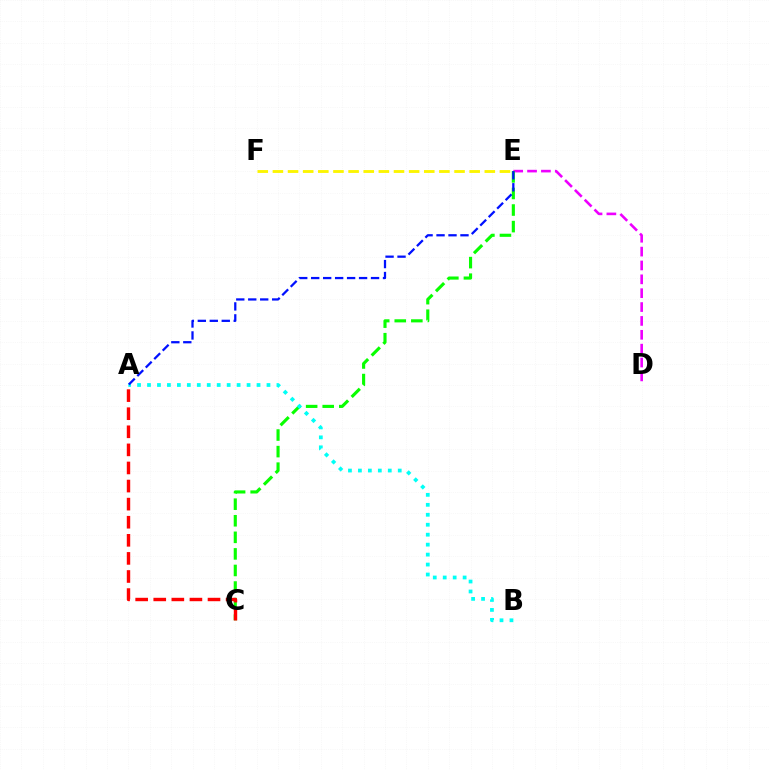{('D', 'E'): [{'color': '#ee00ff', 'line_style': 'dashed', 'thickness': 1.88}], ('C', 'E'): [{'color': '#08ff00', 'line_style': 'dashed', 'thickness': 2.25}], ('A', 'B'): [{'color': '#00fff6', 'line_style': 'dotted', 'thickness': 2.71}], ('A', 'E'): [{'color': '#0010ff', 'line_style': 'dashed', 'thickness': 1.63}], ('A', 'C'): [{'color': '#ff0000', 'line_style': 'dashed', 'thickness': 2.46}], ('E', 'F'): [{'color': '#fcf500', 'line_style': 'dashed', 'thickness': 2.06}]}